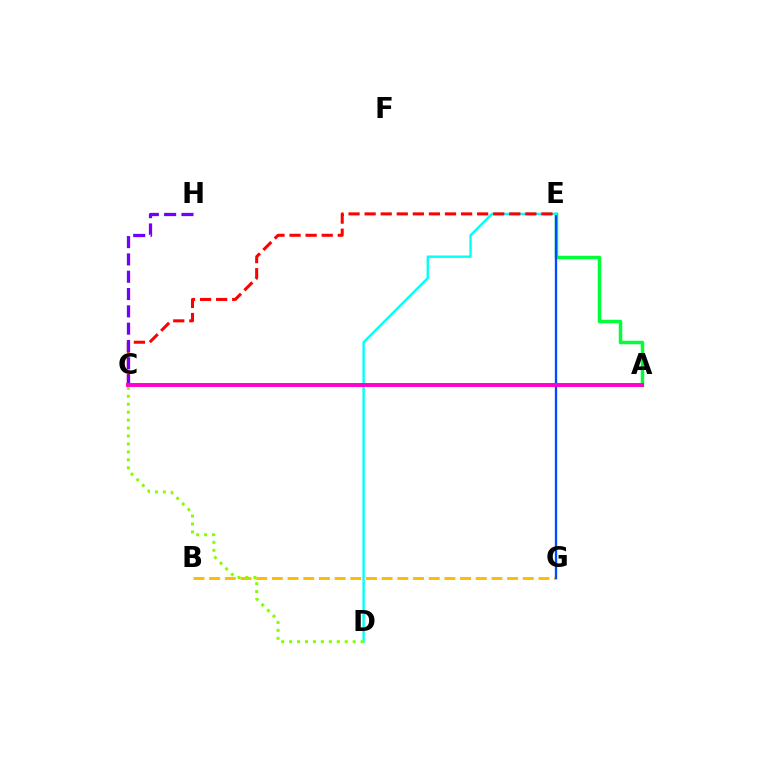{('B', 'G'): [{'color': '#ffbd00', 'line_style': 'dashed', 'thickness': 2.13}], ('A', 'E'): [{'color': '#00ff39', 'line_style': 'solid', 'thickness': 2.51}], ('E', 'G'): [{'color': '#004bff', 'line_style': 'solid', 'thickness': 1.68}], ('D', 'E'): [{'color': '#00fff6', 'line_style': 'solid', 'thickness': 1.7}], ('C', 'E'): [{'color': '#ff0000', 'line_style': 'dashed', 'thickness': 2.18}], ('C', 'D'): [{'color': '#84ff00', 'line_style': 'dotted', 'thickness': 2.16}], ('C', 'H'): [{'color': '#7200ff', 'line_style': 'dashed', 'thickness': 2.35}], ('A', 'C'): [{'color': '#ff00cf', 'line_style': 'solid', 'thickness': 2.83}]}